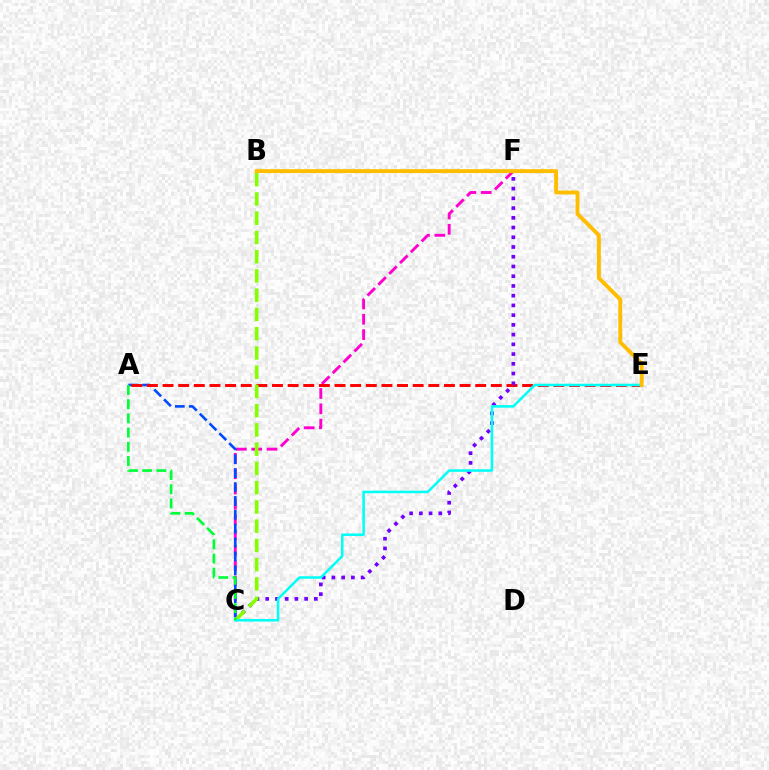{('C', 'F'): [{'color': '#ff00cf', 'line_style': 'dashed', 'thickness': 2.08}, {'color': '#7200ff', 'line_style': 'dotted', 'thickness': 2.64}], ('A', 'C'): [{'color': '#004bff', 'line_style': 'dashed', 'thickness': 1.89}, {'color': '#00ff39', 'line_style': 'dashed', 'thickness': 1.93}], ('A', 'E'): [{'color': '#ff0000', 'line_style': 'dashed', 'thickness': 2.12}], ('B', 'C'): [{'color': '#84ff00', 'line_style': 'dashed', 'thickness': 2.61}], ('C', 'E'): [{'color': '#00fff6', 'line_style': 'solid', 'thickness': 1.82}], ('B', 'E'): [{'color': '#ffbd00', 'line_style': 'solid', 'thickness': 2.8}]}